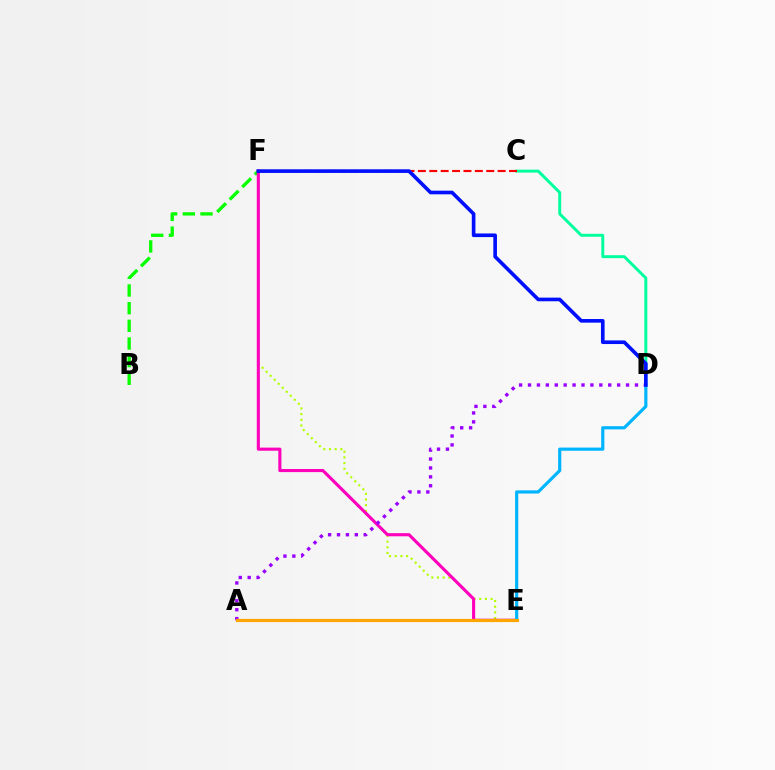{('C', 'D'): [{'color': '#00ff9d', 'line_style': 'solid', 'thickness': 2.12}], ('B', 'F'): [{'color': '#08ff00', 'line_style': 'dashed', 'thickness': 2.4}], ('E', 'F'): [{'color': '#b3ff00', 'line_style': 'dotted', 'thickness': 1.54}, {'color': '#ff00bd', 'line_style': 'solid', 'thickness': 2.24}], ('C', 'F'): [{'color': '#ff0000', 'line_style': 'dashed', 'thickness': 1.55}], ('A', 'D'): [{'color': '#9b00ff', 'line_style': 'dotted', 'thickness': 2.42}], ('D', 'E'): [{'color': '#00b5ff', 'line_style': 'solid', 'thickness': 2.29}], ('A', 'E'): [{'color': '#ffa500', 'line_style': 'solid', 'thickness': 2.28}], ('D', 'F'): [{'color': '#0010ff', 'line_style': 'solid', 'thickness': 2.62}]}